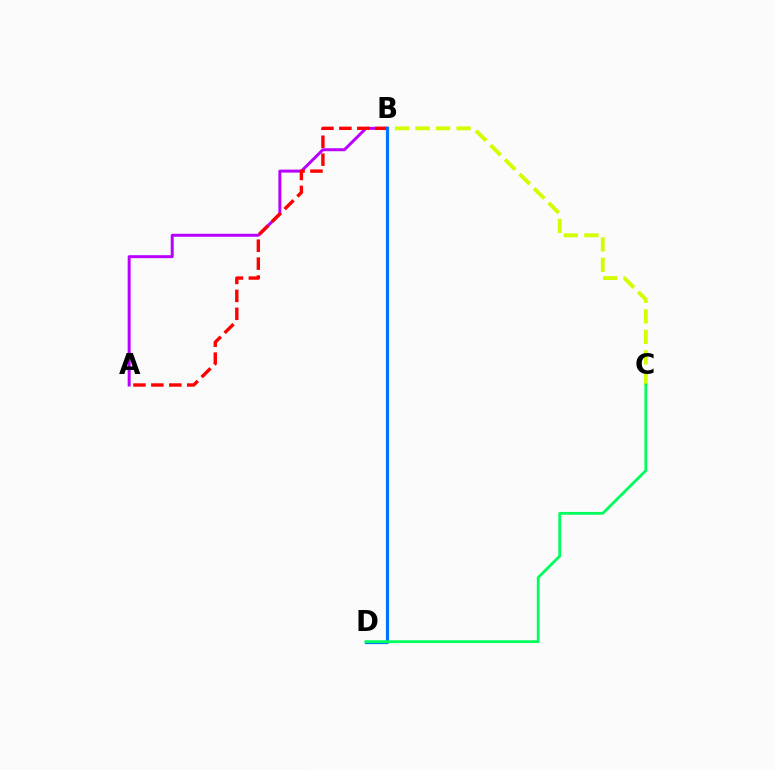{('B', 'C'): [{'color': '#d1ff00', 'line_style': 'dashed', 'thickness': 2.78}], ('A', 'B'): [{'color': '#b900ff', 'line_style': 'solid', 'thickness': 2.14}, {'color': '#ff0000', 'line_style': 'dashed', 'thickness': 2.44}], ('B', 'D'): [{'color': '#0074ff', 'line_style': 'solid', 'thickness': 2.3}], ('C', 'D'): [{'color': '#00ff5c', 'line_style': 'solid', 'thickness': 2.03}]}